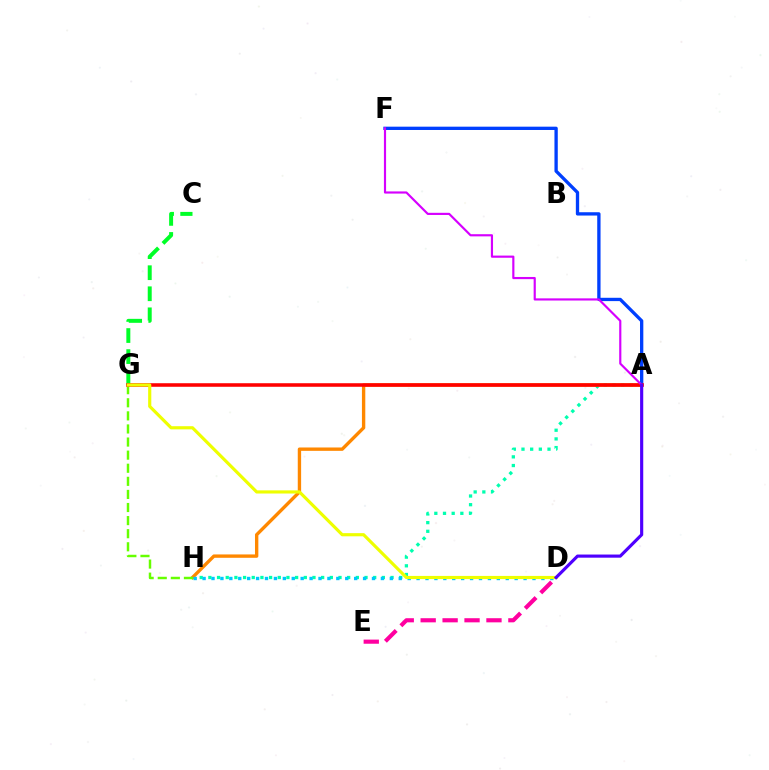{('A', 'F'): [{'color': '#003fff', 'line_style': 'solid', 'thickness': 2.39}, {'color': '#d600ff', 'line_style': 'solid', 'thickness': 1.56}], ('A', 'H'): [{'color': '#00ffaf', 'line_style': 'dotted', 'thickness': 2.36}, {'color': '#ff8800', 'line_style': 'solid', 'thickness': 2.42}], ('C', 'G'): [{'color': '#00ff27', 'line_style': 'dashed', 'thickness': 2.86}], ('D', 'E'): [{'color': '#ff00a0', 'line_style': 'dashed', 'thickness': 2.98}], ('G', 'H'): [{'color': '#66ff00', 'line_style': 'dashed', 'thickness': 1.78}], ('D', 'H'): [{'color': '#00c7ff', 'line_style': 'dotted', 'thickness': 2.42}], ('A', 'G'): [{'color': '#ff0000', 'line_style': 'solid', 'thickness': 2.56}], ('D', 'G'): [{'color': '#eeff00', 'line_style': 'solid', 'thickness': 2.28}], ('A', 'D'): [{'color': '#4f00ff', 'line_style': 'solid', 'thickness': 2.27}]}